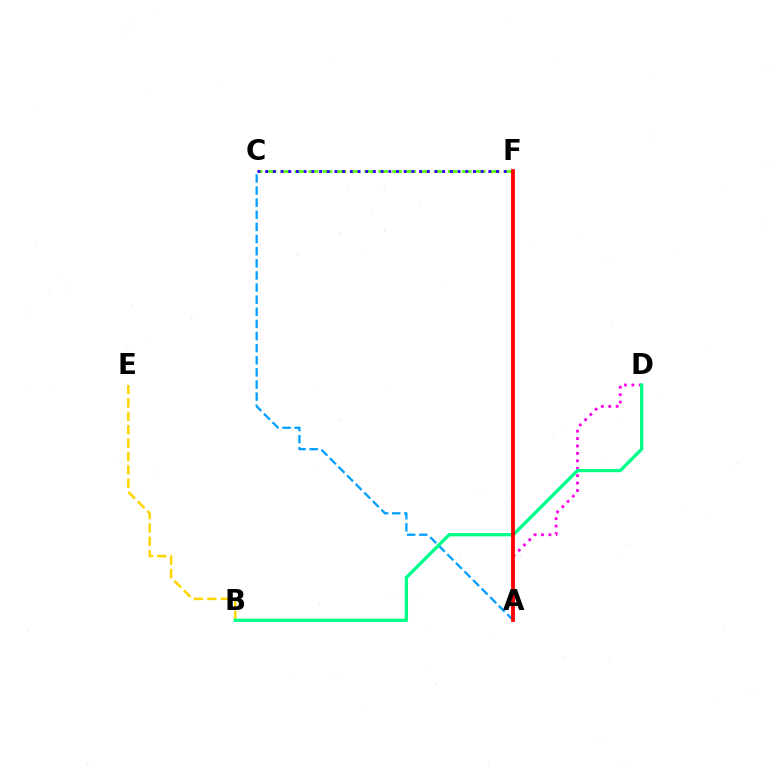{('A', 'C'): [{'color': '#009eff', 'line_style': 'dashed', 'thickness': 1.65}], ('B', 'E'): [{'color': '#ffd500', 'line_style': 'dashed', 'thickness': 1.82}], ('A', 'D'): [{'color': '#ff00ed', 'line_style': 'dotted', 'thickness': 2.01}], ('C', 'F'): [{'color': '#4fff00', 'line_style': 'dashed', 'thickness': 1.89}, {'color': '#3700ff', 'line_style': 'dotted', 'thickness': 2.09}], ('B', 'D'): [{'color': '#00ff86', 'line_style': 'solid', 'thickness': 2.37}], ('A', 'F'): [{'color': '#ff0000', 'line_style': 'solid', 'thickness': 2.74}]}